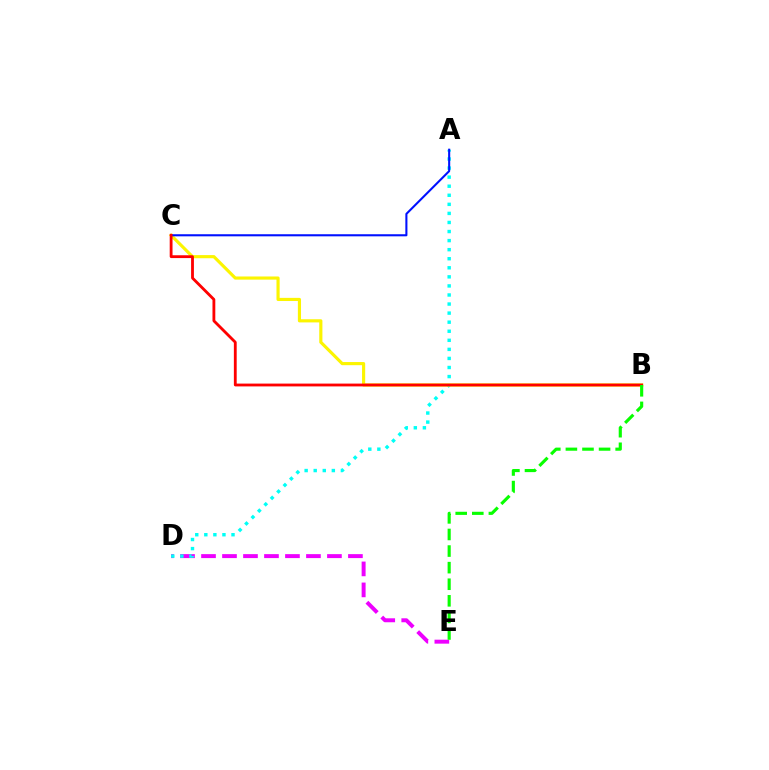{('D', 'E'): [{'color': '#ee00ff', 'line_style': 'dashed', 'thickness': 2.85}], ('A', 'D'): [{'color': '#00fff6', 'line_style': 'dotted', 'thickness': 2.46}], ('B', 'C'): [{'color': '#fcf500', 'line_style': 'solid', 'thickness': 2.26}, {'color': '#ff0000', 'line_style': 'solid', 'thickness': 2.03}], ('A', 'C'): [{'color': '#0010ff', 'line_style': 'solid', 'thickness': 1.5}], ('B', 'E'): [{'color': '#08ff00', 'line_style': 'dashed', 'thickness': 2.25}]}